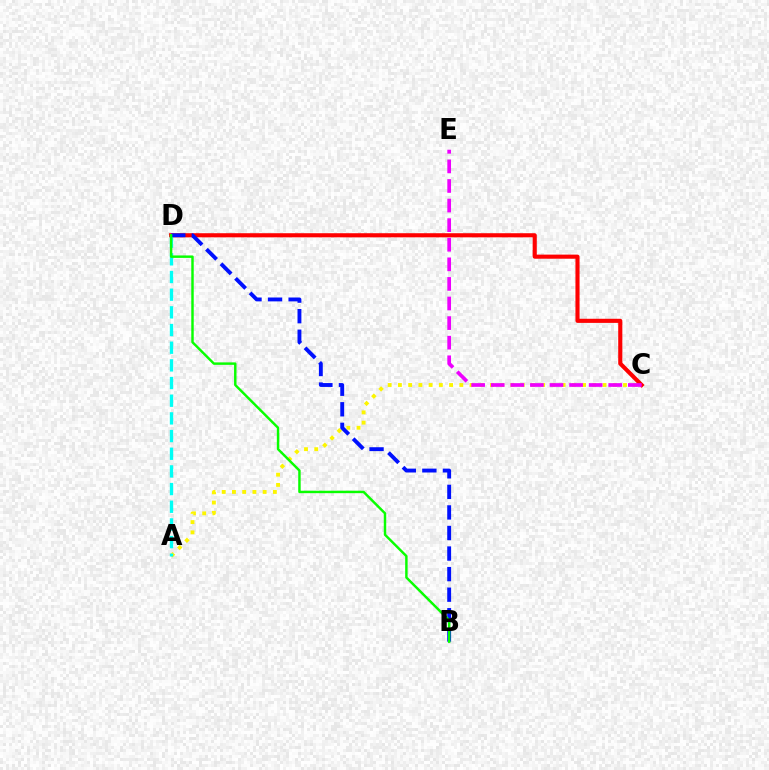{('A', 'C'): [{'color': '#fcf500', 'line_style': 'dotted', 'thickness': 2.78}], ('C', 'D'): [{'color': '#ff0000', 'line_style': 'solid', 'thickness': 2.96}], ('C', 'E'): [{'color': '#ee00ff', 'line_style': 'dashed', 'thickness': 2.66}], ('A', 'D'): [{'color': '#00fff6', 'line_style': 'dashed', 'thickness': 2.4}], ('B', 'D'): [{'color': '#0010ff', 'line_style': 'dashed', 'thickness': 2.79}, {'color': '#08ff00', 'line_style': 'solid', 'thickness': 1.76}]}